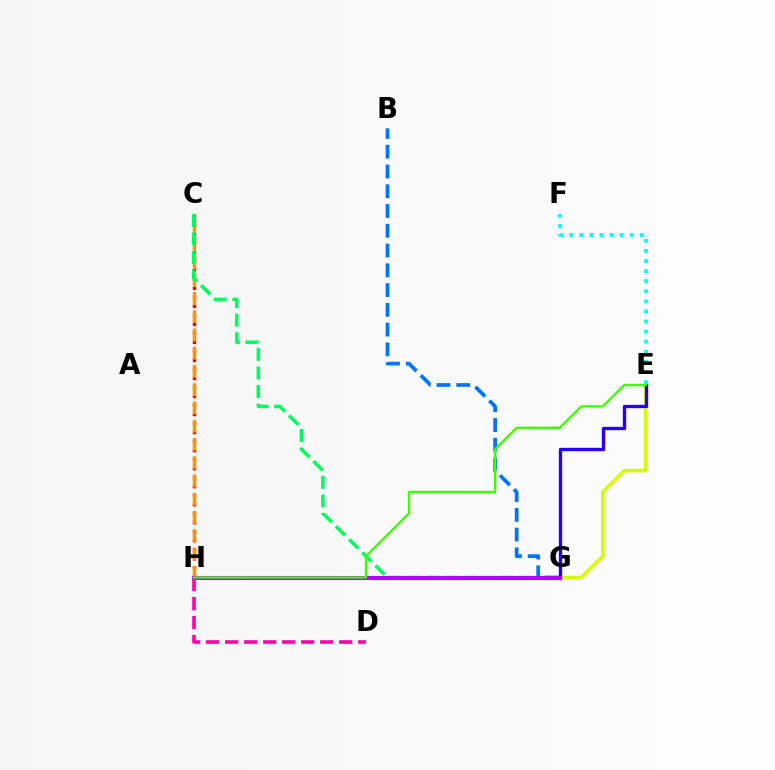{('E', 'G'): [{'color': '#d1ff00', 'line_style': 'solid', 'thickness': 2.58}, {'color': '#2500ff', 'line_style': 'solid', 'thickness': 2.4}], ('C', 'H'): [{'color': '#ff0000', 'line_style': 'dotted', 'thickness': 2.45}, {'color': '#ff9400', 'line_style': 'dashed', 'thickness': 2.48}], ('B', 'G'): [{'color': '#0074ff', 'line_style': 'dashed', 'thickness': 2.68}], ('C', 'G'): [{'color': '#00ff5c', 'line_style': 'dashed', 'thickness': 2.53}], ('D', 'H'): [{'color': '#ff00ac', 'line_style': 'dashed', 'thickness': 2.58}], ('G', 'H'): [{'color': '#b900ff', 'line_style': 'solid', 'thickness': 2.94}], ('E', 'F'): [{'color': '#00fff6', 'line_style': 'dotted', 'thickness': 2.74}], ('E', 'H'): [{'color': '#3dff00', 'line_style': 'solid', 'thickness': 1.67}]}